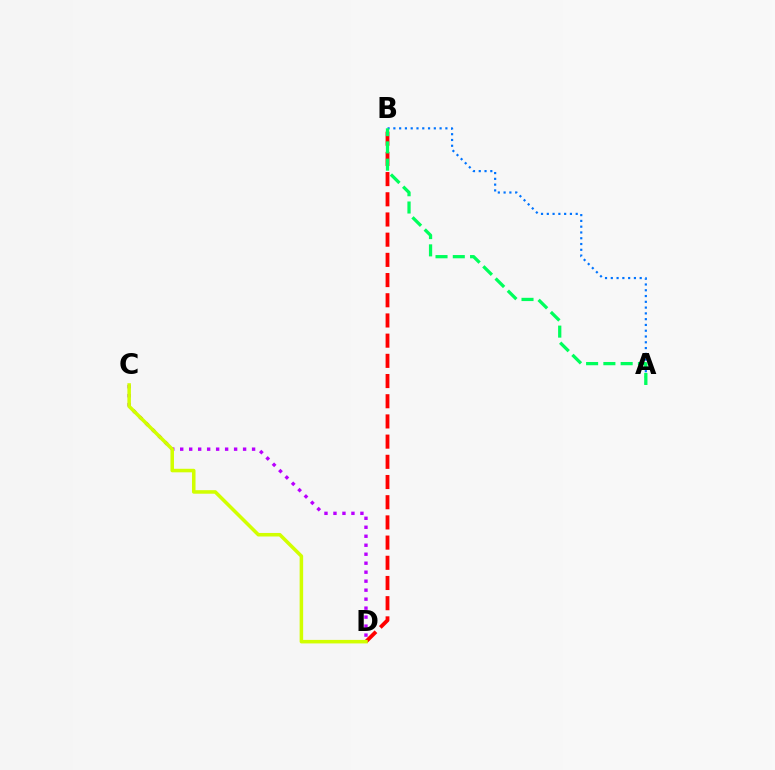{('B', 'D'): [{'color': '#ff0000', 'line_style': 'dashed', 'thickness': 2.74}], ('C', 'D'): [{'color': '#b900ff', 'line_style': 'dotted', 'thickness': 2.44}, {'color': '#d1ff00', 'line_style': 'solid', 'thickness': 2.54}], ('A', 'B'): [{'color': '#0074ff', 'line_style': 'dotted', 'thickness': 1.57}, {'color': '#00ff5c', 'line_style': 'dashed', 'thickness': 2.35}]}